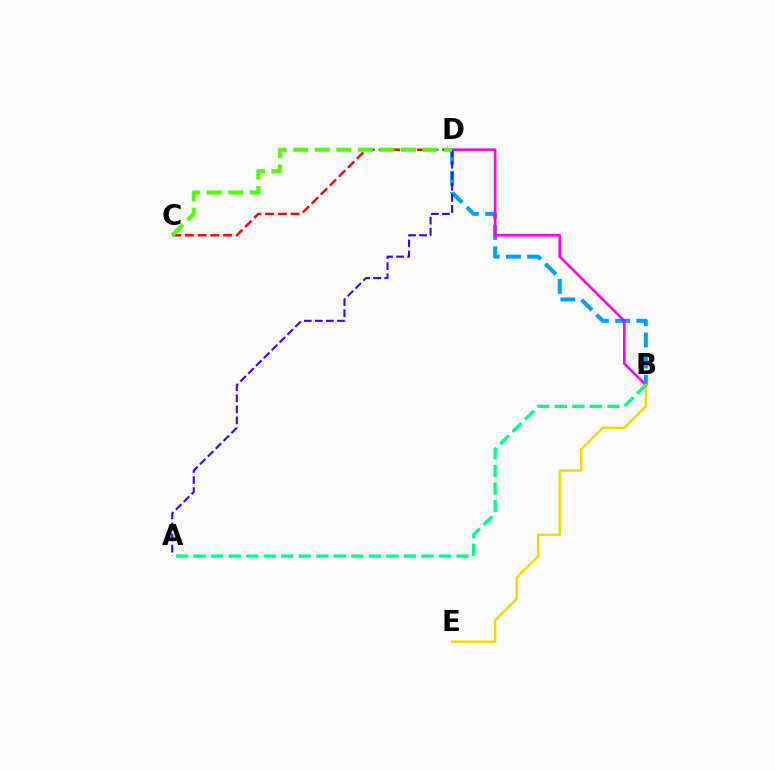{('B', 'D'): [{'color': '#009eff', 'line_style': 'dashed', 'thickness': 2.88}, {'color': '#ff00ed', 'line_style': 'solid', 'thickness': 1.88}], ('C', 'D'): [{'color': '#ff0000', 'line_style': 'dashed', 'thickness': 1.73}, {'color': '#4fff00', 'line_style': 'dashed', 'thickness': 2.93}], ('B', 'E'): [{'color': '#ffd500', 'line_style': 'solid', 'thickness': 1.77}], ('A', 'B'): [{'color': '#00ff86', 'line_style': 'dashed', 'thickness': 2.38}], ('A', 'D'): [{'color': '#3700ff', 'line_style': 'dashed', 'thickness': 1.5}]}